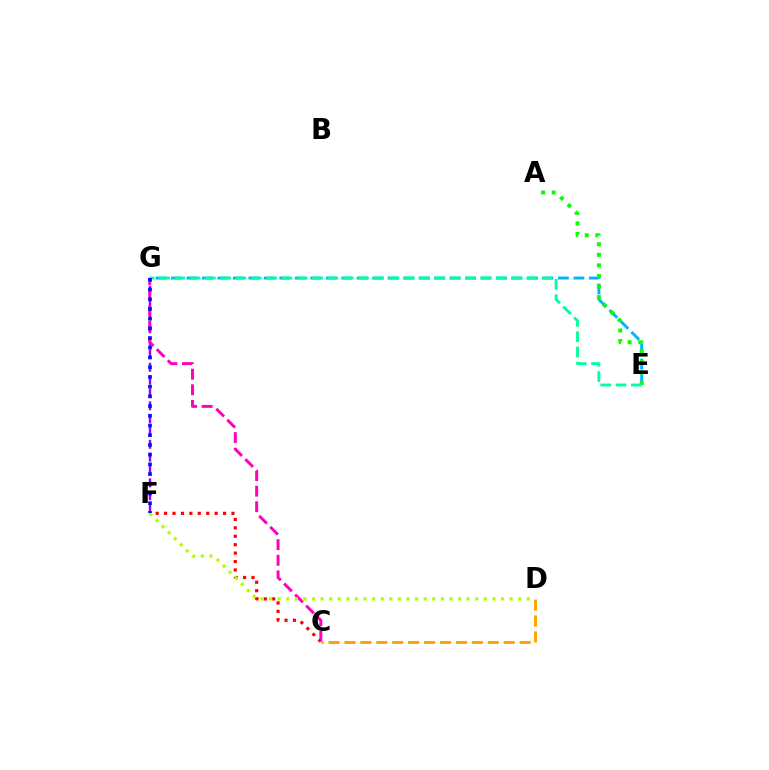{('F', 'G'): [{'color': '#9b00ff', 'line_style': 'dashed', 'thickness': 1.74}, {'color': '#0010ff', 'line_style': 'dotted', 'thickness': 2.64}], ('E', 'G'): [{'color': '#00b5ff', 'line_style': 'dashed', 'thickness': 2.1}, {'color': '#00ff9d', 'line_style': 'dashed', 'thickness': 2.08}], ('C', 'F'): [{'color': '#ff0000', 'line_style': 'dotted', 'thickness': 2.29}], ('A', 'E'): [{'color': '#08ff00', 'line_style': 'dotted', 'thickness': 2.87}], ('C', 'G'): [{'color': '#ff00bd', 'line_style': 'dashed', 'thickness': 2.12}], ('D', 'F'): [{'color': '#b3ff00', 'line_style': 'dotted', 'thickness': 2.33}], ('C', 'D'): [{'color': '#ffa500', 'line_style': 'dashed', 'thickness': 2.16}]}